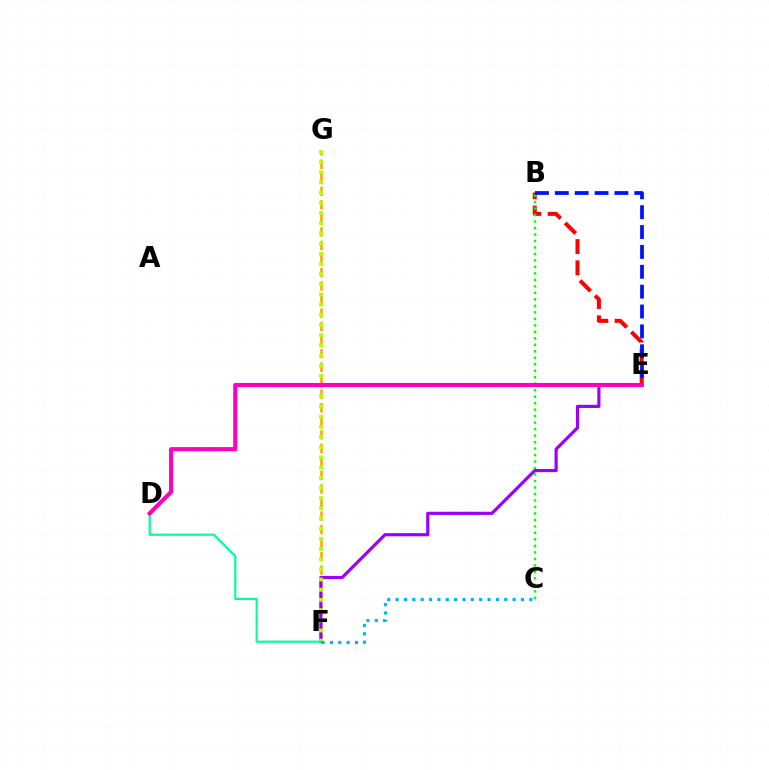{('B', 'E'): [{'color': '#ff0000', 'line_style': 'dashed', 'thickness': 2.89}, {'color': '#0010ff', 'line_style': 'dashed', 'thickness': 2.7}], ('B', 'C'): [{'color': '#08ff00', 'line_style': 'dotted', 'thickness': 1.76}], ('F', 'G'): [{'color': '#ffa500', 'line_style': 'dashed', 'thickness': 1.84}, {'color': '#b3ff00', 'line_style': 'dotted', 'thickness': 2.77}], ('E', 'F'): [{'color': '#9b00ff', 'line_style': 'solid', 'thickness': 2.29}], ('D', 'F'): [{'color': '#00ff9d', 'line_style': 'solid', 'thickness': 1.58}], ('D', 'E'): [{'color': '#ff00bd', 'line_style': 'solid', 'thickness': 2.98}], ('C', 'F'): [{'color': '#00b5ff', 'line_style': 'dotted', 'thickness': 2.27}]}